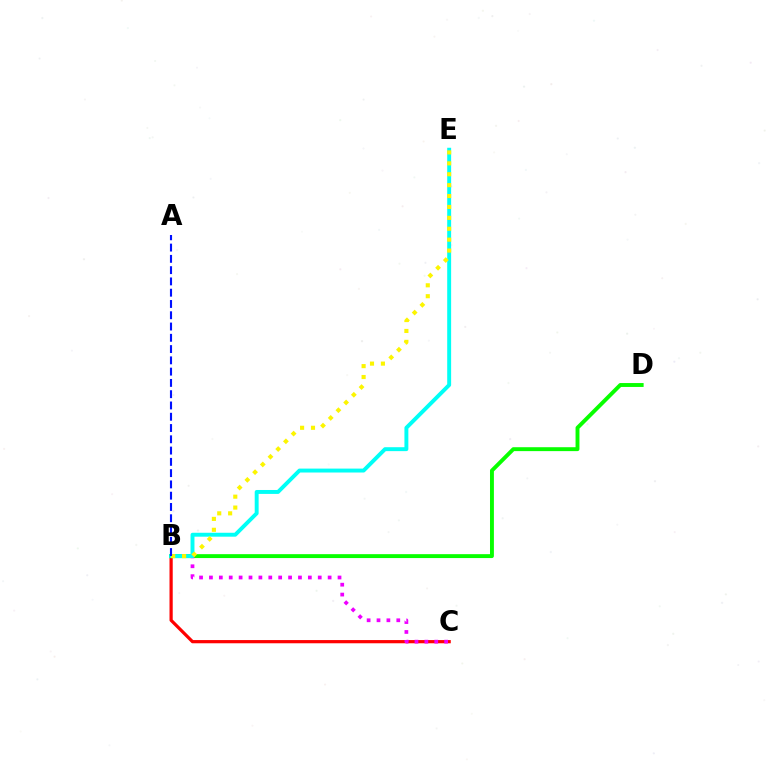{('B', 'C'): [{'color': '#ff0000', 'line_style': 'solid', 'thickness': 2.31}, {'color': '#ee00ff', 'line_style': 'dotted', 'thickness': 2.69}], ('B', 'D'): [{'color': '#08ff00', 'line_style': 'solid', 'thickness': 2.81}], ('B', 'E'): [{'color': '#00fff6', 'line_style': 'solid', 'thickness': 2.82}, {'color': '#fcf500', 'line_style': 'dotted', 'thickness': 2.96}], ('A', 'B'): [{'color': '#0010ff', 'line_style': 'dashed', 'thickness': 1.53}]}